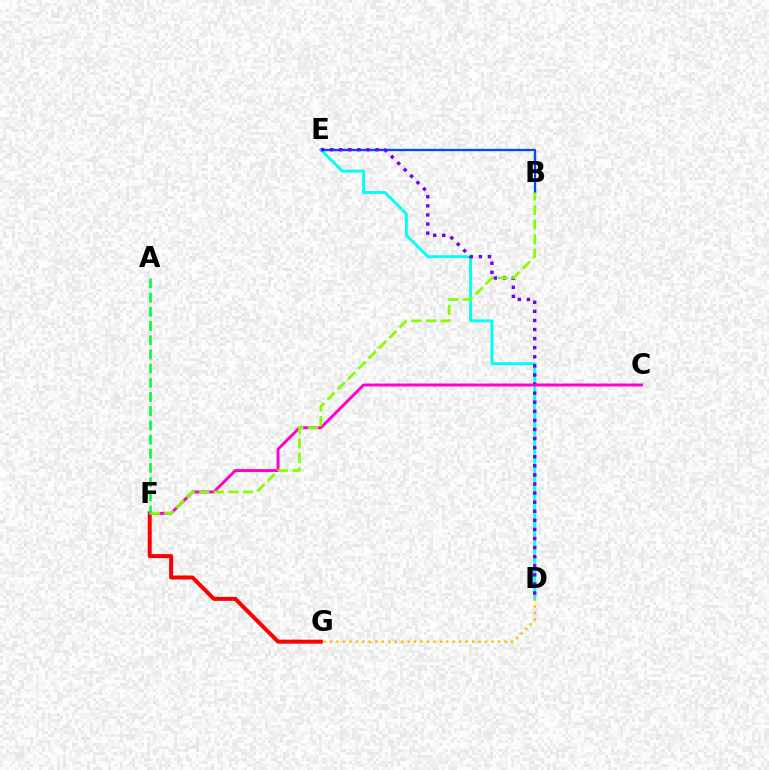{('B', 'E'): [{'color': '#004bff', 'line_style': 'solid', 'thickness': 1.67}], ('D', 'E'): [{'color': '#00fff6', 'line_style': 'solid', 'thickness': 2.1}, {'color': '#7200ff', 'line_style': 'dotted', 'thickness': 2.47}], ('F', 'G'): [{'color': '#ff0000', 'line_style': 'solid', 'thickness': 2.88}], ('C', 'F'): [{'color': '#ff00cf', 'line_style': 'solid', 'thickness': 2.11}], ('D', 'G'): [{'color': '#ffbd00', 'line_style': 'dotted', 'thickness': 1.76}], ('B', 'F'): [{'color': '#84ff00', 'line_style': 'dashed', 'thickness': 1.98}], ('A', 'F'): [{'color': '#00ff39', 'line_style': 'dashed', 'thickness': 1.93}]}